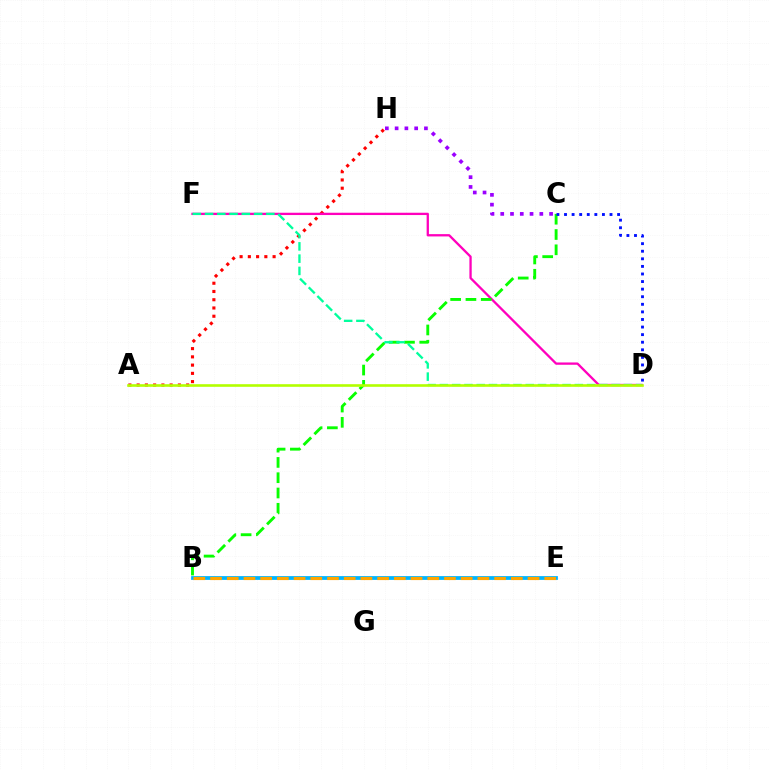{('A', 'H'): [{'color': '#ff0000', 'line_style': 'dotted', 'thickness': 2.24}], ('D', 'F'): [{'color': '#ff00bd', 'line_style': 'solid', 'thickness': 1.66}, {'color': '#00ff9d', 'line_style': 'dashed', 'thickness': 1.67}], ('B', 'E'): [{'color': '#00b5ff', 'line_style': 'solid', 'thickness': 2.71}, {'color': '#ffa500', 'line_style': 'dashed', 'thickness': 2.27}], ('B', 'C'): [{'color': '#08ff00', 'line_style': 'dashed', 'thickness': 2.08}], ('C', 'D'): [{'color': '#0010ff', 'line_style': 'dotted', 'thickness': 2.06}], ('A', 'D'): [{'color': '#b3ff00', 'line_style': 'solid', 'thickness': 1.88}], ('C', 'H'): [{'color': '#9b00ff', 'line_style': 'dotted', 'thickness': 2.65}]}